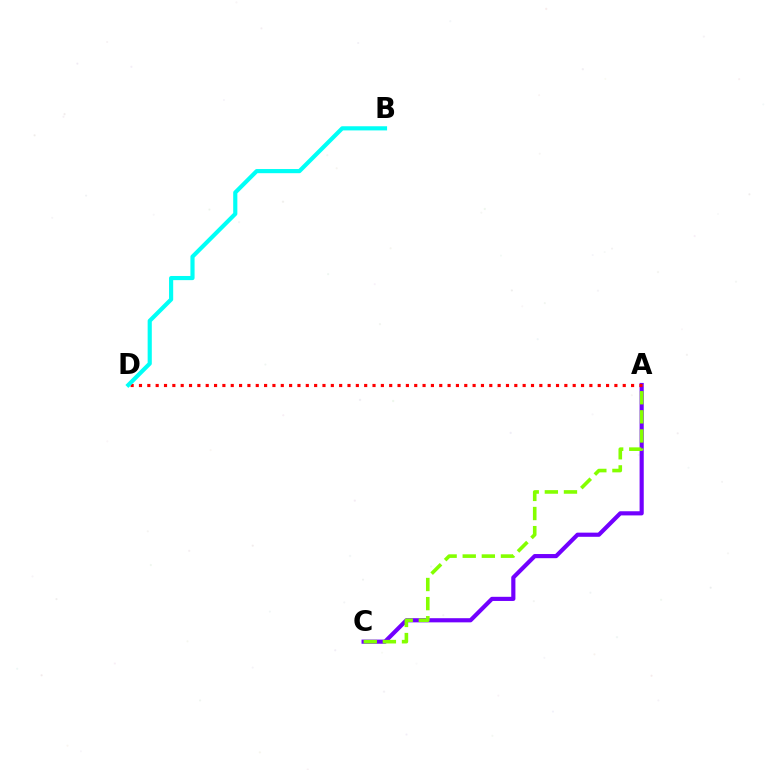{('A', 'C'): [{'color': '#7200ff', 'line_style': 'solid', 'thickness': 2.99}, {'color': '#84ff00', 'line_style': 'dashed', 'thickness': 2.6}], ('A', 'D'): [{'color': '#ff0000', 'line_style': 'dotted', 'thickness': 2.27}], ('B', 'D'): [{'color': '#00fff6', 'line_style': 'solid', 'thickness': 2.99}]}